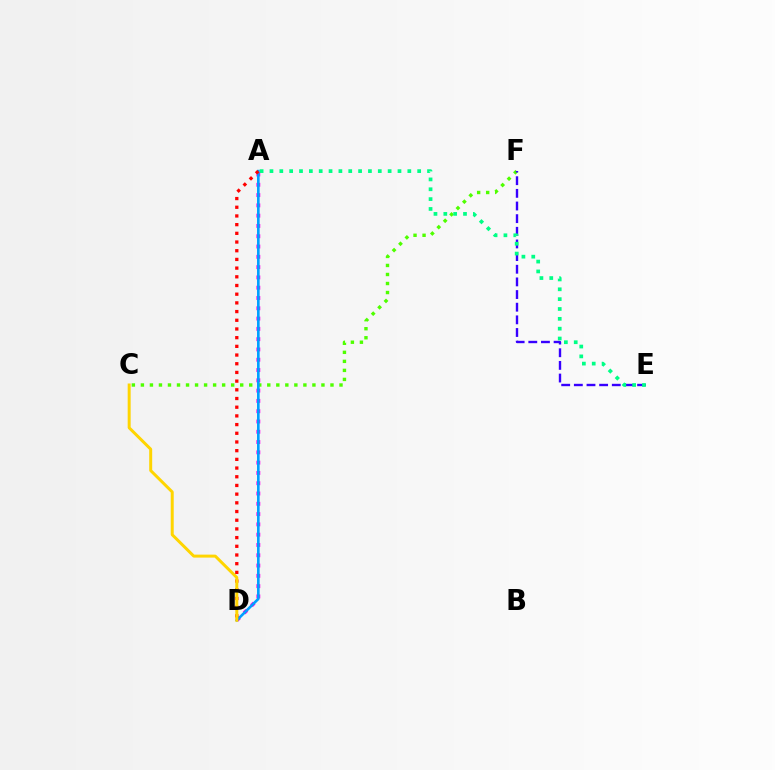{('C', 'F'): [{'color': '#4fff00', 'line_style': 'dotted', 'thickness': 2.45}], ('E', 'F'): [{'color': '#3700ff', 'line_style': 'dashed', 'thickness': 1.72}], ('A', 'D'): [{'color': '#ff00ed', 'line_style': 'dotted', 'thickness': 2.8}, {'color': '#009eff', 'line_style': 'solid', 'thickness': 1.9}, {'color': '#ff0000', 'line_style': 'dotted', 'thickness': 2.36}], ('A', 'E'): [{'color': '#00ff86', 'line_style': 'dotted', 'thickness': 2.68}], ('C', 'D'): [{'color': '#ffd500', 'line_style': 'solid', 'thickness': 2.15}]}